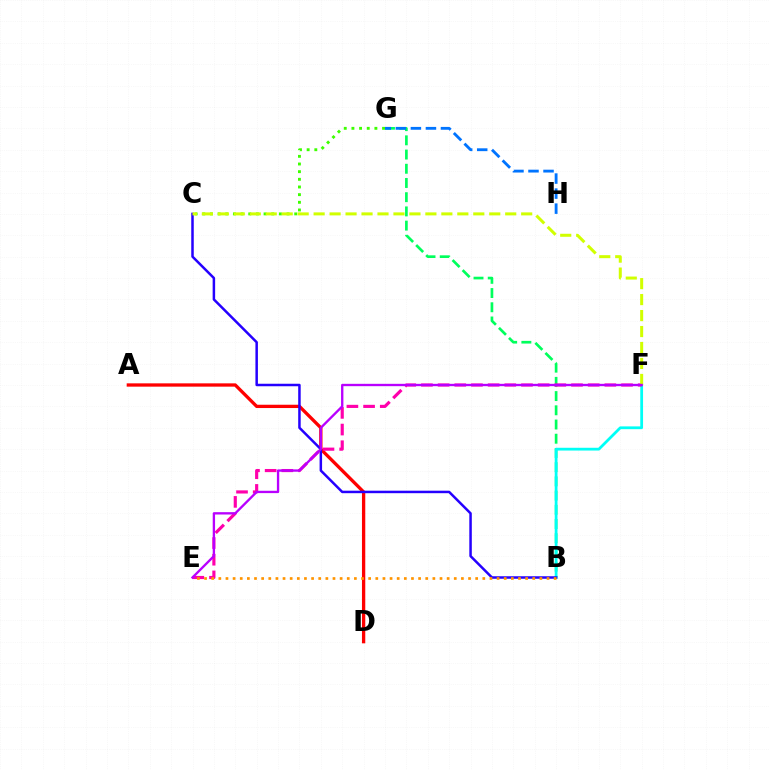{('A', 'D'): [{'color': '#ff0000', 'line_style': 'solid', 'thickness': 2.38}], ('B', 'G'): [{'color': '#00ff5c', 'line_style': 'dashed', 'thickness': 1.93}], ('B', 'F'): [{'color': '#00fff6', 'line_style': 'solid', 'thickness': 2.0}], ('B', 'C'): [{'color': '#2500ff', 'line_style': 'solid', 'thickness': 1.8}], ('E', 'F'): [{'color': '#ff00ac', 'line_style': 'dashed', 'thickness': 2.27}, {'color': '#b900ff', 'line_style': 'solid', 'thickness': 1.69}], ('C', 'G'): [{'color': '#3dff00', 'line_style': 'dotted', 'thickness': 2.08}], ('G', 'H'): [{'color': '#0074ff', 'line_style': 'dashed', 'thickness': 2.04}], ('B', 'E'): [{'color': '#ff9400', 'line_style': 'dotted', 'thickness': 1.94}], ('C', 'F'): [{'color': '#d1ff00', 'line_style': 'dashed', 'thickness': 2.17}]}